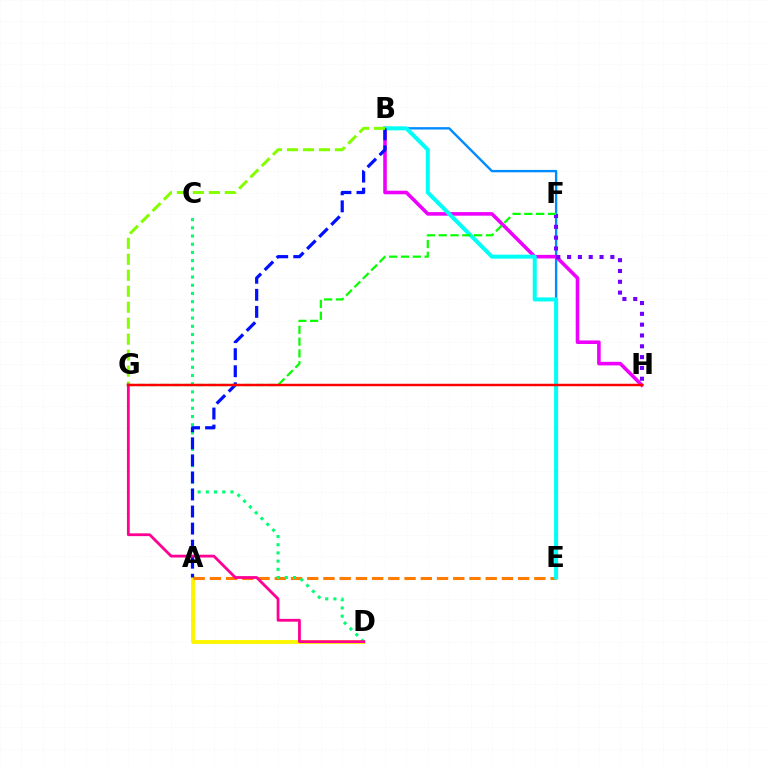{('B', 'E'): [{'color': '#008cff', 'line_style': 'solid', 'thickness': 1.71}, {'color': '#00fff6', 'line_style': 'solid', 'thickness': 2.89}], ('A', 'D'): [{'color': '#fcf500', 'line_style': 'solid', 'thickness': 2.8}], ('A', 'E'): [{'color': '#ff7c00', 'line_style': 'dashed', 'thickness': 2.2}], ('C', 'D'): [{'color': '#00ff74', 'line_style': 'dotted', 'thickness': 2.23}], ('B', 'H'): [{'color': '#ee00ff', 'line_style': 'solid', 'thickness': 2.58}], ('F', 'H'): [{'color': '#7200ff', 'line_style': 'dotted', 'thickness': 2.94}], ('A', 'B'): [{'color': '#0010ff', 'line_style': 'dashed', 'thickness': 2.32}], ('B', 'G'): [{'color': '#84ff00', 'line_style': 'dashed', 'thickness': 2.17}], ('F', 'G'): [{'color': '#08ff00', 'line_style': 'dashed', 'thickness': 1.61}], ('D', 'G'): [{'color': '#ff0094', 'line_style': 'solid', 'thickness': 2.01}], ('G', 'H'): [{'color': '#ff0000', 'line_style': 'solid', 'thickness': 1.78}]}